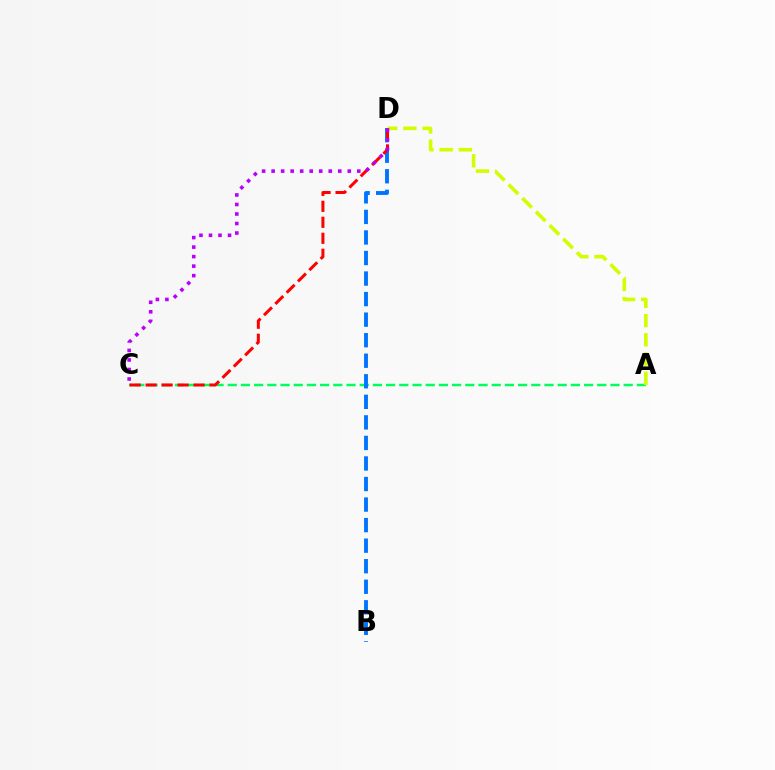{('A', 'C'): [{'color': '#00ff5c', 'line_style': 'dashed', 'thickness': 1.79}], ('B', 'D'): [{'color': '#0074ff', 'line_style': 'dashed', 'thickness': 2.79}], ('A', 'D'): [{'color': '#d1ff00', 'line_style': 'dashed', 'thickness': 2.61}], ('C', 'D'): [{'color': '#ff0000', 'line_style': 'dashed', 'thickness': 2.17}, {'color': '#b900ff', 'line_style': 'dotted', 'thickness': 2.59}]}